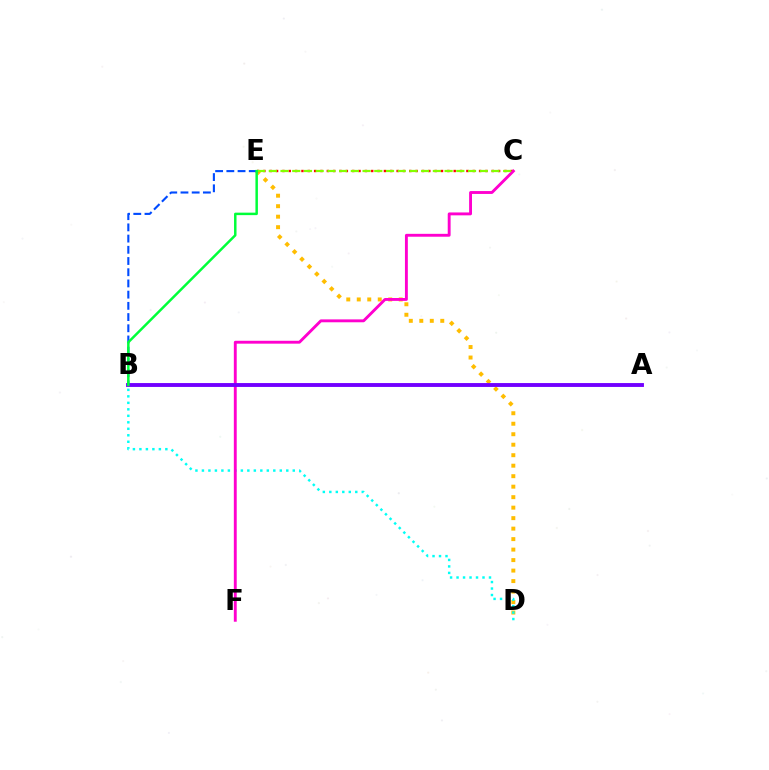{('D', 'E'): [{'color': '#ffbd00', 'line_style': 'dotted', 'thickness': 2.85}], ('C', 'E'): [{'color': '#ff0000', 'line_style': 'dotted', 'thickness': 1.72}, {'color': '#84ff00', 'line_style': 'dashed', 'thickness': 1.59}], ('B', 'D'): [{'color': '#00fff6', 'line_style': 'dotted', 'thickness': 1.76}], ('C', 'F'): [{'color': '#ff00cf', 'line_style': 'solid', 'thickness': 2.08}], ('A', 'B'): [{'color': '#7200ff', 'line_style': 'solid', 'thickness': 2.79}], ('B', 'E'): [{'color': '#004bff', 'line_style': 'dashed', 'thickness': 1.52}, {'color': '#00ff39', 'line_style': 'solid', 'thickness': 1.78}]}